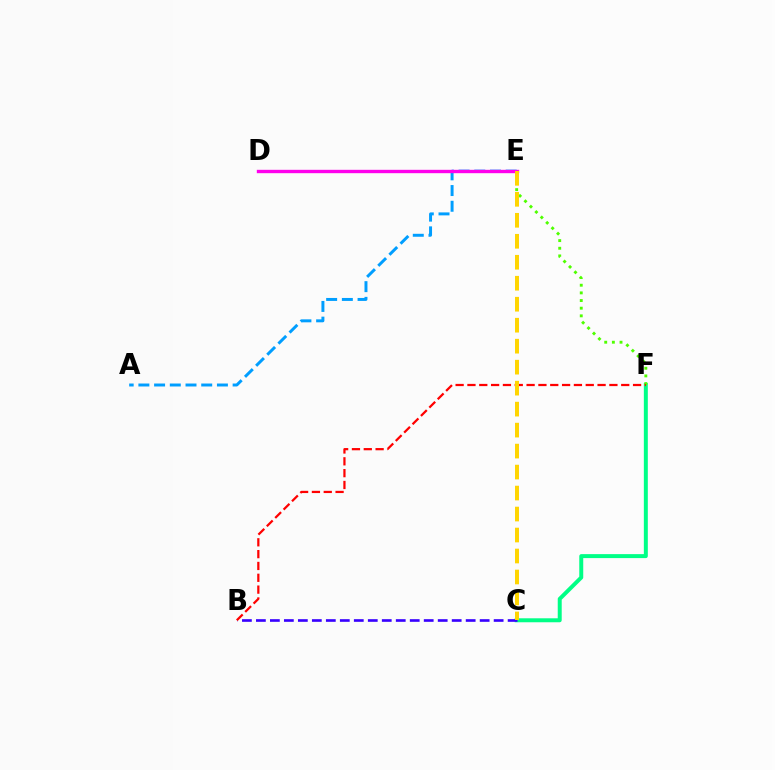{('C', 'F'): [{'color': '#00ff86', 'line_style': 'solid', 'thickness': 2.86}], ('E', 'F'): [{'color': '#4fff00', 'line_style': 'dotted', 'thickness': 2.08}], ('A', 'E'): [{'color': '#009eff', 'line_style': 'dashed', 'thickness': 2.13}], ('B', 'C'): [{'color': '#3700ff', 'line_style': 'dashed', 'thickness': 1.9}], ('D', 'E'): [{'color': '#ff00ed', 'line_style': 'solid', 'thickness': 2.43}], ('B', 'F'): [{'color': '#ff0000', 'line_style': 'dashed', 'thickness': 1.61}], ('C', 'E'): [{'color': '#ffd500', 'line_style': 'dashed', 'thickness': 2.85}]}